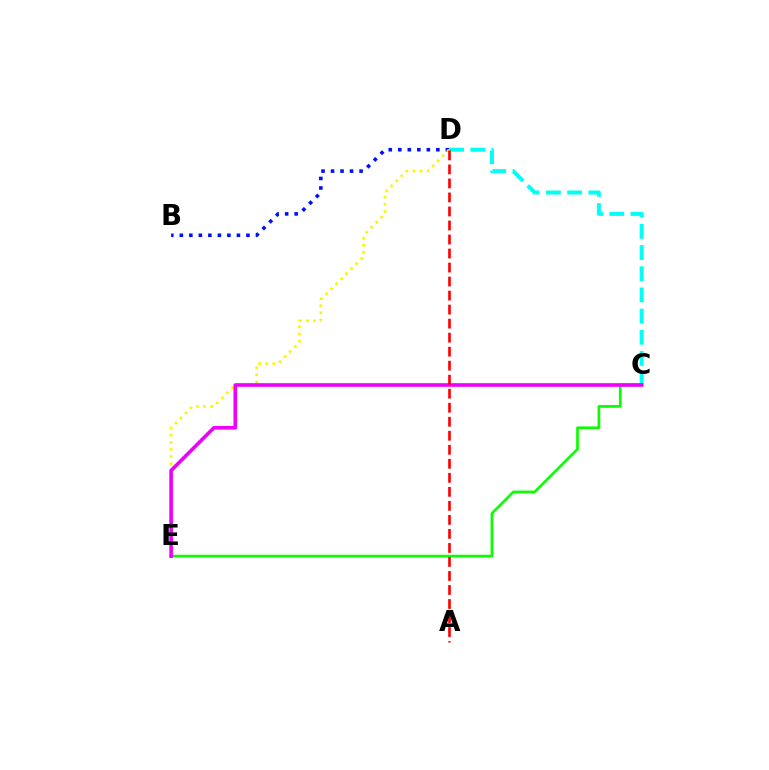{('B', 'D'): [{'color': '#0010ff', 'line_style': 'dotted', 'thickness': 2.59}], ('C', 'D'): [{'color': '#00fff6', 'line_style': 'dashed', 'thickness': 2.88}], ('D', 'E'): [{'color': '#fcf500', 'line_style': 'dotted', 'thickness': 1.93}], ('C', 'E'): [{'color': '#08ff00', 'line_style': 'solid', 'thickness': 1.95}, {'color': '#ee00ff', 'line_style': 'solid', 'thickness': 2.62}], ('A', 'D'): [{'color': '#ff0000', 'line_style': 'dashed', 'thickness': 1.9}]}